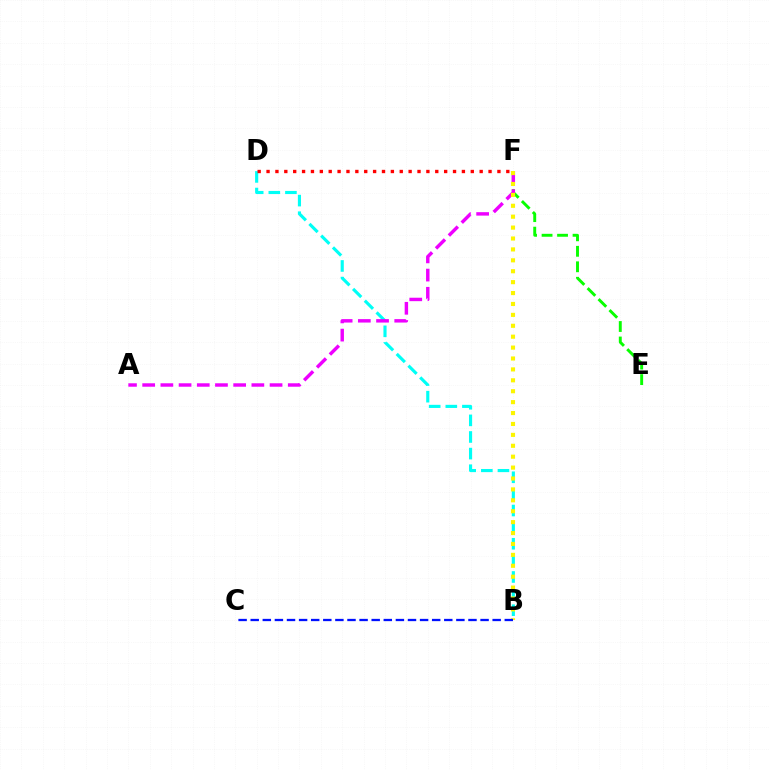{('E', 'F'): [{'color': '#08ff00', 'line_style': 'dashed', 'thickness': 2.1}], ('B', 'D'): [{'color': '#00fff6', 'line_style': 'dashed', 'thickness': 2.26}], ('D', 'F'): [{'color': '#ff0000', 'line_style': 'dotted', 'thickness': 2.41}], ('A', 'F'): [{'color': '#ee00ff', 'line_style': 'dashed', 'thickness': 2.47}], ('B', 'F'): [{'color': '#fcf500', 'line_style': 'dotted', 'thickness': 2.96}], ('B', 'C'): [{'color': '#0010ff', 'line_style': 'dashed', 'thickness': 1.64}]}